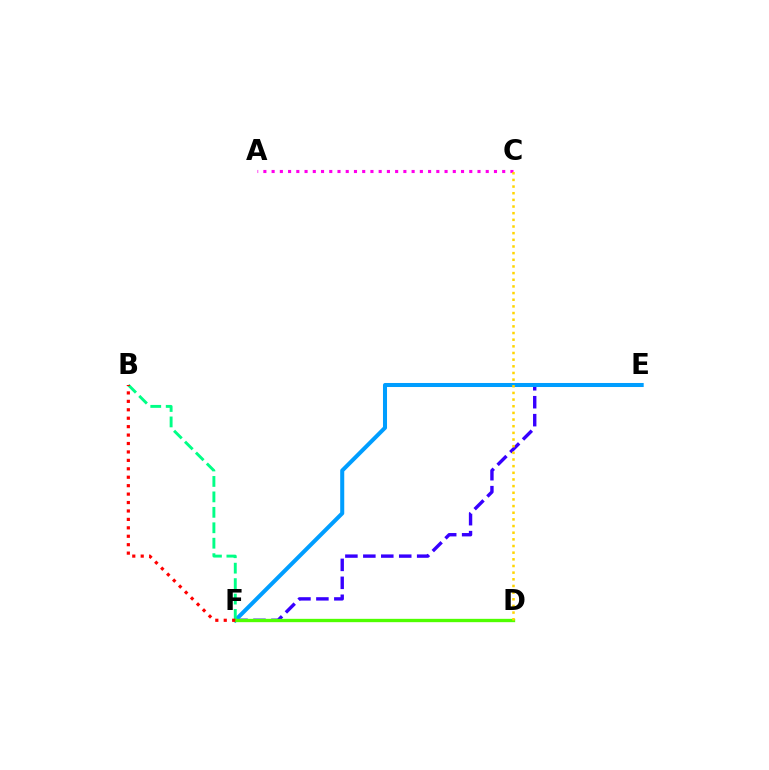{('E', 'F'): [{'color': '#3700ff', 'line_style': 'dashed', 'thickness': 2.44}, {'color': '#009eff', 'line_style': 'solid', 'thickness': 2.91}], ('A', 'C'): [{'color': '#ff00ed', 'line_style': 'dotted', 'thickness': 2.24}], ('B', 'F'): [{'color': '#00ff86', 'line_style': 'dashed', 'thickness': 2.1}, {'color': '#ff0000', 'line_style': 'dotted', 'thickness': 2.29}], ('D', 'F'): [{'color': '#4fff00', 'line_style': 'solid', 'thickness': 2.4}], ('C', 'D'): [{'color': '#ffd500', 'line_style': 'dotted', 'thickness': 1.81}]}